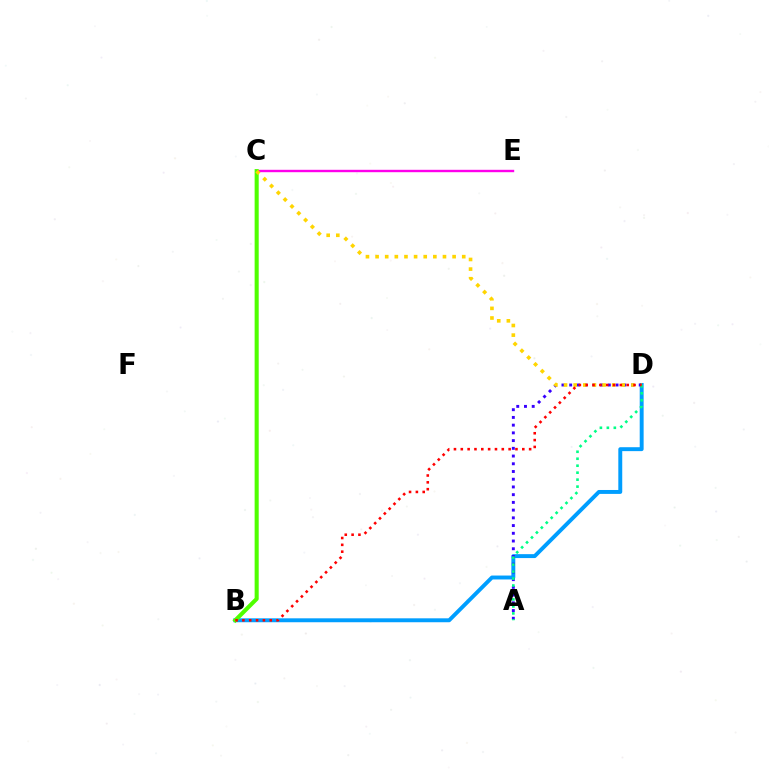{('C', 'E'): [{'color': '#ff00ed', 'line_style': 'solid', 'thickness': 1.73}], ('B', 'D'): [{'color': '#009eff', 'line_style': 'solid', 'thickness': 2.82}, {'color': '#ff0000', 'line_style': 'dotted', 'thickness': 1.86}], ('A', 'D'): [{'color': '#3700ff', 'line_style': 'dotted', 'thickness': 2.1}, {'color': '#00ff86', 'line_style': 'dotted', 'thickness': 1.89}], ('B', 'C'): [{'color': '#4fff00', 'line_style': 'solid', 'thickness': 2.93}], ('C', 'D'): [{'color': '#ffd500', 'line_style': 'dotted', 'thickness': 2.62}]}